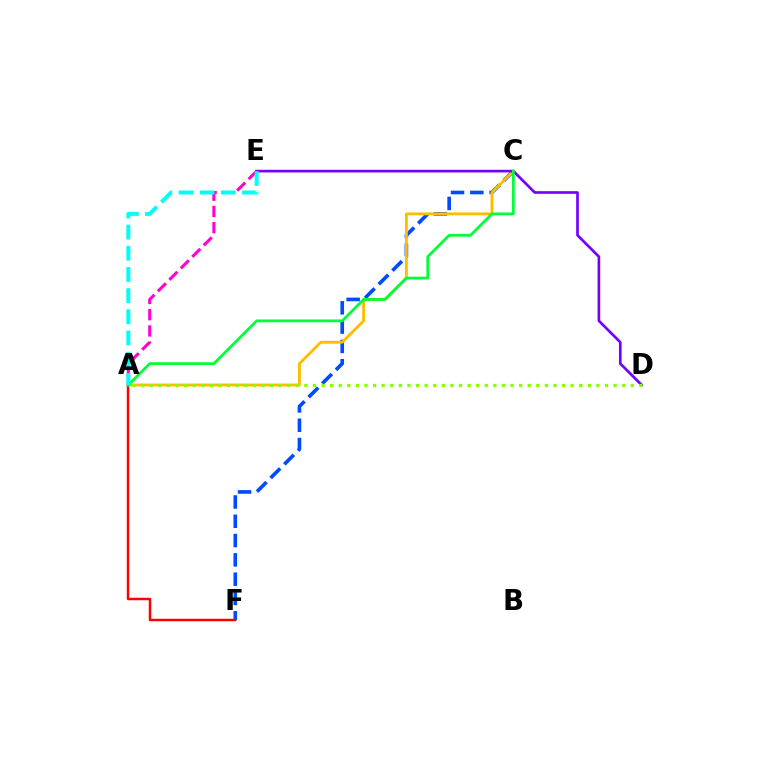{('C', 'F'): [{'color': '#004bff', 'line_style': 'dashed', 'thickness': 2.62}], ('A', 'E'): [{'color': '#ff00cf', 'line_style': 'dashed', 'thickness': 2.2}, {'color': '#00fff6', 'line_style': 'dashed', 'thickness': 2.88}], ('A', 'C'): [{'color': '#ffbd00', 'line_style': 'solid', 'thickness': 2.06}, {'color': '#00ff39', 'line_style': 'solid', 'thickness': 2.0}], ('A', 'F'): [{'color': '#ff0000', 'line_style': 'solid', 'thickness': 1.78}], ('D', 'E'): [{'color': '#7200ff', 'line_style': 'solid', 'thickness': 1.92}], ('A', 'D'): [{'color': '#84ff00', 'line_style': 'dotted', 'thickness': 2.33}]}